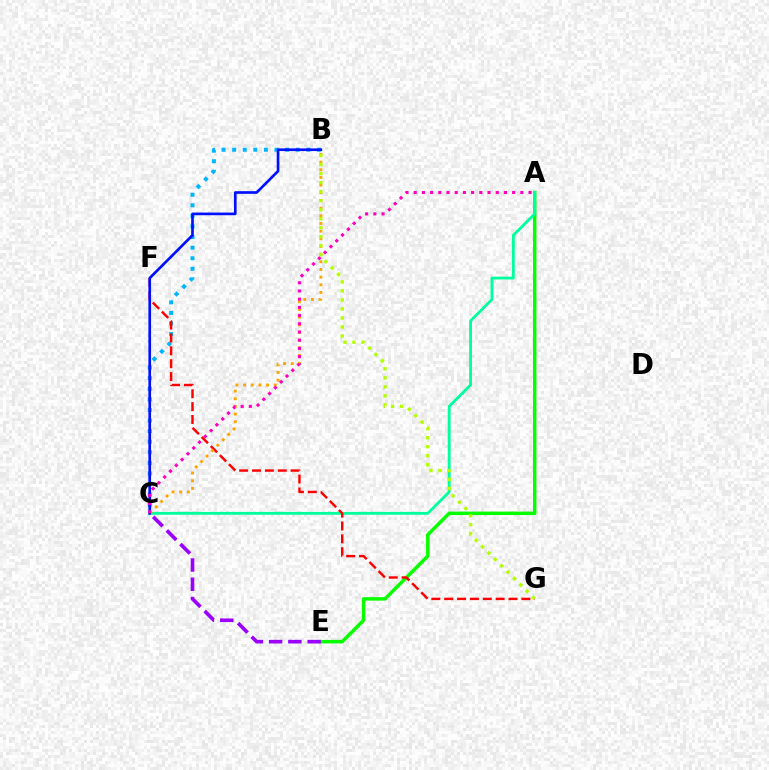{('A', 'E'): [{'color': '#08ff00', 'line_style': 'solid', 'thickness': 2.5}], ('B', 'C'): [{'color': '#00b5ff', 'line_style': 'dotted', 'thickness': 2.88}, {'color': '#ffa500', 'line_style': 'dotted', 'thickness': 2.08}, {'color': '#0010ff', 'line_style': 'solid', 'thickness': 1.92}], ('A', 'C'): [{'color': '#00ff9d', 'line_style': 'solid', 'thickness': 2.04}, {'color': '#ff00bd', 'line_style': 'dotted', 'thickness': 2.23}], ('F', 'G'): [{'color': '#ff0000', 'line_style': 'dashed', 'thickness': 1.75}], ('C', 'E'): [{'color': '#9b00ff', 'line_style': 'dashed', 'thickness': 2.61}], ('B', 'G'): [{'color': '#b3ff00', 'line_style': 'dotted', 'thickness': 2.45}]}